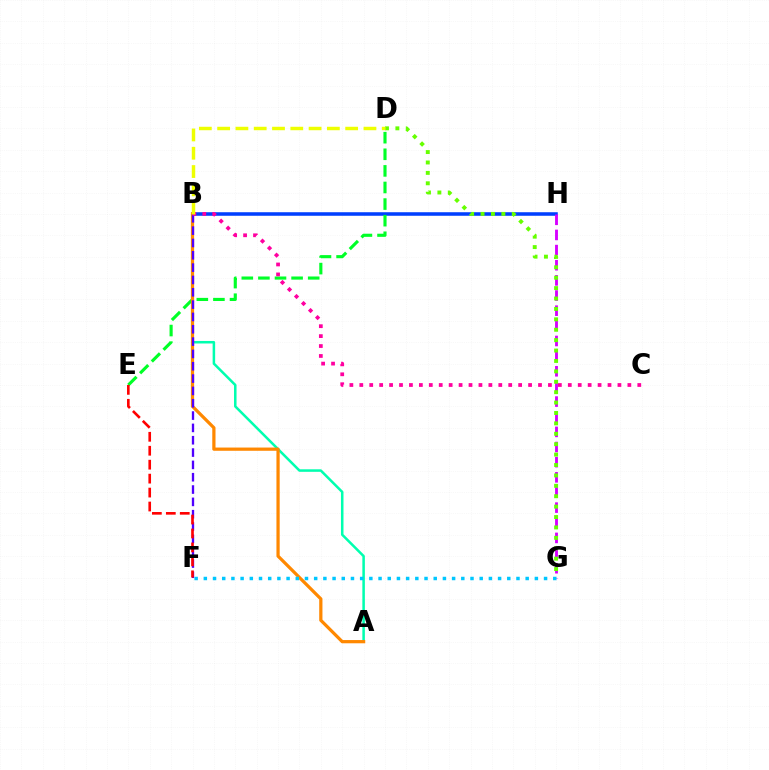{('B', 'H'): [{'color': '#003fff', 'line_style': 'solid', 'thickness': 2.56}], ('A', 'B'): [{'color': '#00ffaf', 'line_style': 'solid', 'thickness': 1.82}, {'color': '#ff8800', 'line_style': 'solid', 'thickness': 2.33}], ('D', 'E'): [{'color': '#00ff27', 'line_style': 'dashed', 'thickness': 2.25}], ('G', 'H'): [{'color': '#d600ff', 'line_style': 'dashed', 'thickness': 2.06}], ('D', 'G'): [{'color': '#66ff00', 'line_style': 'dotted', 'thickness': 2.83}], ('B', 'F'): [{'color': '#4f00ff', 'line_style': 'dashed', 'thickness': 1.67}], ('E', 'F'): [{'color': '#ff0000', 'line_style': 'dashed', 'thickness': 1.89}], ('B', 'C'): [{'color': '#ff00a0', 'line_style': 'dotted', 'thickness': 2.7}], ('F', 'G'): [{'color': '#00c7ff', 'line_style': 'dotted', 'thickness': 2.5}], ('B', 'D'): [{'color': '#eeff00', 'line_style': 'dashed', 'thickness': 2.48}]}